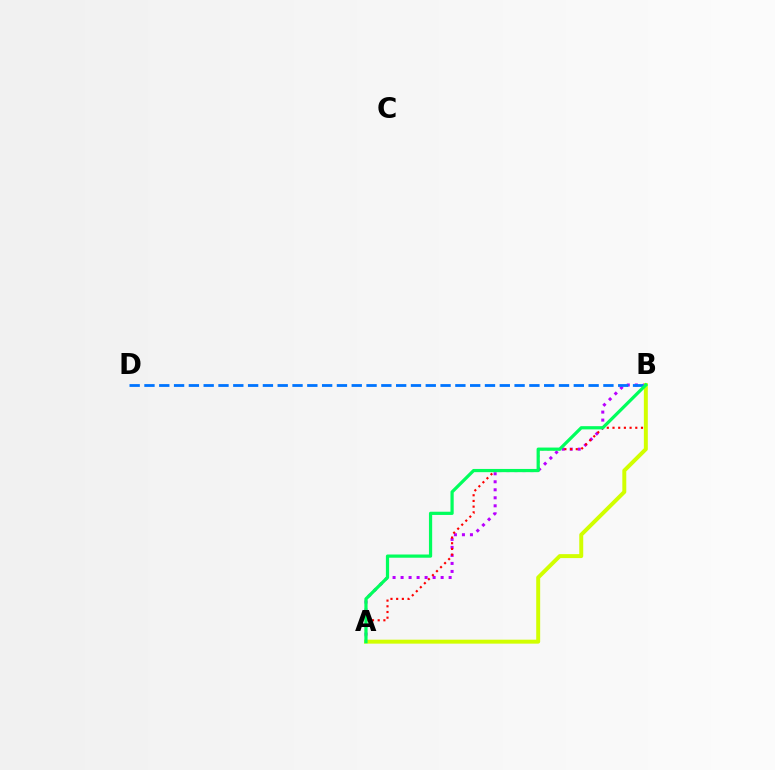{('A', 'B'): [{'color': '#b900ff', 'line_style': 'dotted', 'thickness': 2.18}, {'color': '#ff0000', 'line_style': 'dotted', 'thickness': 1.55}, {'color': '#d1ff00', 'line_style': 'solid', 'thickness': 2.84}, {'color': '#00ff5c', 'line_style': 'solid', 'thickness': 2.32}], ('B', 'D'): [{'color': '#0074ff', 'line_style': 'dashed', 'thickness': 2.01}]}